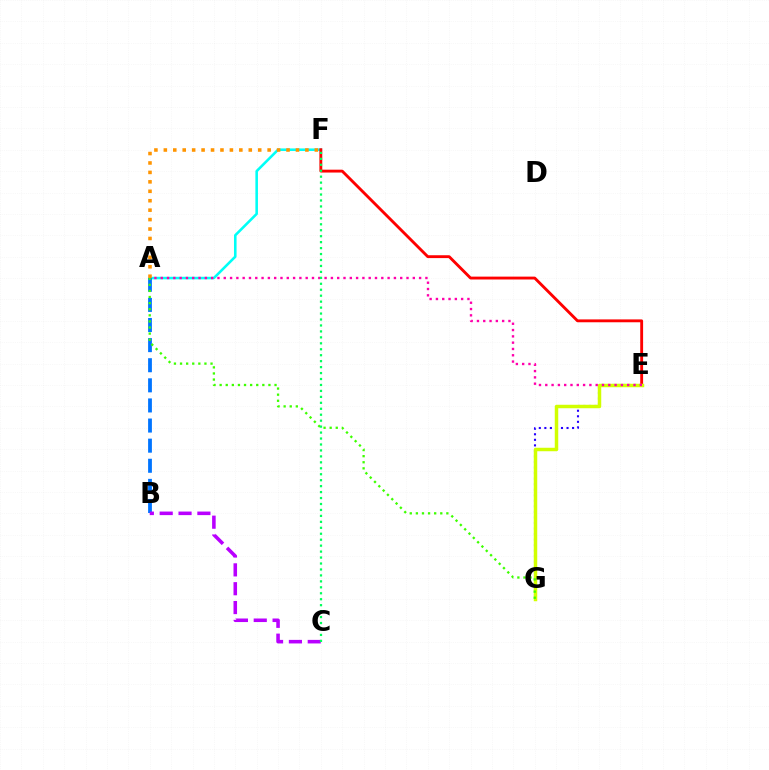{('A', 'F'): [{'color': '#00fff6', 'line_style': 'solid', 'thickness': 1.85}, {'color': '#ff9400', 'line_style': 'dotted', 'thickness': 2.56}], ('E', 'G'): [{'color': '#2500ff', 'line_style': 'dotted', 'thickness': 1.51}, {'color': '#d1ff00', 'line_style': 'solid', 'thickness': 2.5}], ('E', 'F'): [{'color': '#ff0000', 'line_style': 'solid', 'thickness': 2.06}], ('A', 'B'): [{'color': '#0074ff', 'line_style': 'dashed', 'thickness': 2.73}], ('A', 'E'): [{'color': '#ff00ac', 'line_style': 'dotted', 'thickness': 1.71}], ('A', 'G'): [{'color': '#3dff00', 'line_style': 'dotted', 'thickness': 1.66}], ('B', 'C'): [{'color': '#b900ff', 'line_style': 'dashed', 'thickness': 2.56}], ('C', 'F'): [{'color': '#00ff5c', 'line_style': 'dotted', 'thickness': 1.62}]}